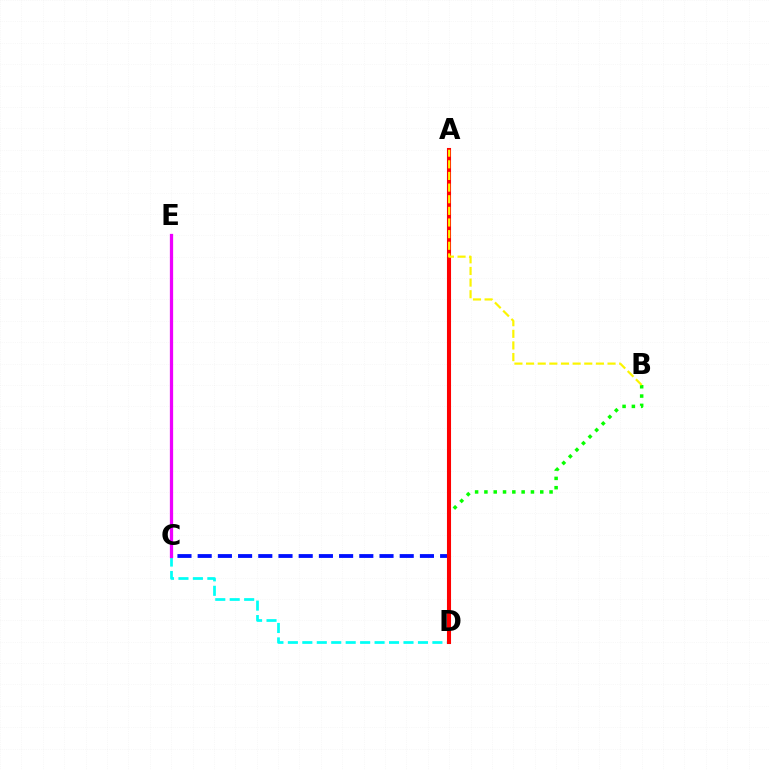{('C', 'D'): [{'color': '#0010ff', 'line_style': 'dashed', 'thickness': 2.74}, {'color': '#00fff6', 'line_style': 'dashed', 'thickness': 1.96}], ('B', 'D'): [{'color': '#08ff00', 'line_style': 'dotted', 'thickness': 2.53}], ('A', 'D'): [{'color': '#ff0000', 'line_style': 'solid', 'thickness': 2.94}], ('C', 'E'): [{'color': '#ee00ff', 'line_style': 'solid', 'thickness': 2.35}], ('A', 'B'): [{'color': '#fcf500', 'line_style': 'dashed', 'thickness': 1.58}]}